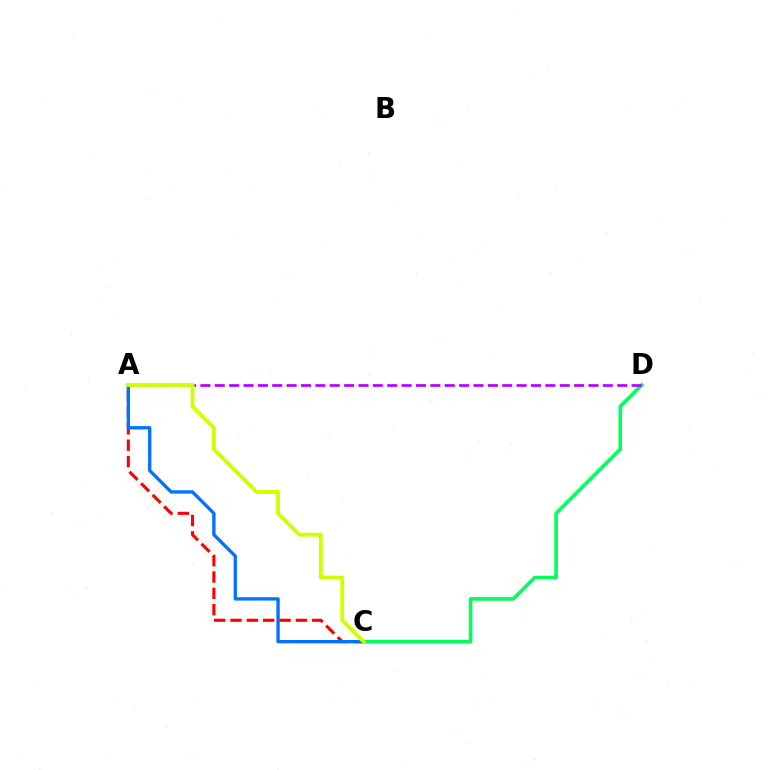{('C', 'D'): [{'color': '#00ff5c', 'line_style': 'solid', 'thickness': 2.59}], ('A', 'D'): [{'color': '#b900ff', 'line_style': 'dashed', 'thickness': 1.95}], ('A', 'C'): [{'color': '#ff0000', 'line_style': 'dashed', 'thickness': 2.22}, {'color': '#0074ff', 'line_style': 'solid', 'thickness': 2.41}, {'color': '#d1ff00', 'line_style': 'solid', 'thickness': 2.78}]}